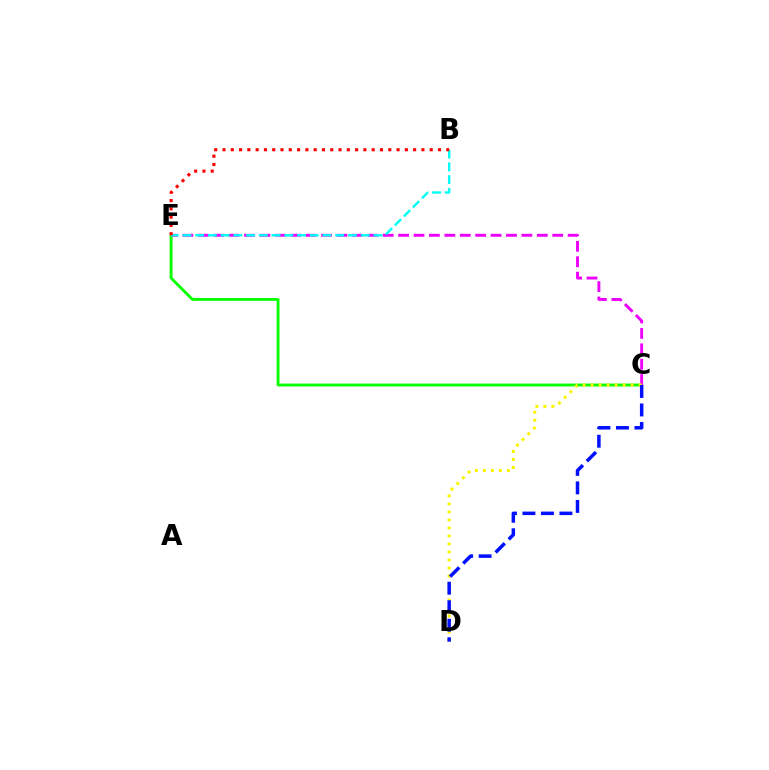{('C', 'E'): [{'color': '#08ff00', 'line_style': 'solid', 'thickness': 2.06}, {'color': '#ee00ff', 'line_style': 'dashed', 'thickness': 2.09}], ('C', 'D'): [{'color': '#fcf500', 'line_style': 'dotted', 'thickness': 2.18}, {'color': '#0010ff', 'line_style': 'dashed', 'thickness': 2.51}], ('B', 'E'): [{'color': '#00fff6', 'line_style': 'dashed', 'thickness': 1.73}, {'color': '#ff0000', 'line_style': 'dotted', 'thickness': 2.25}]}